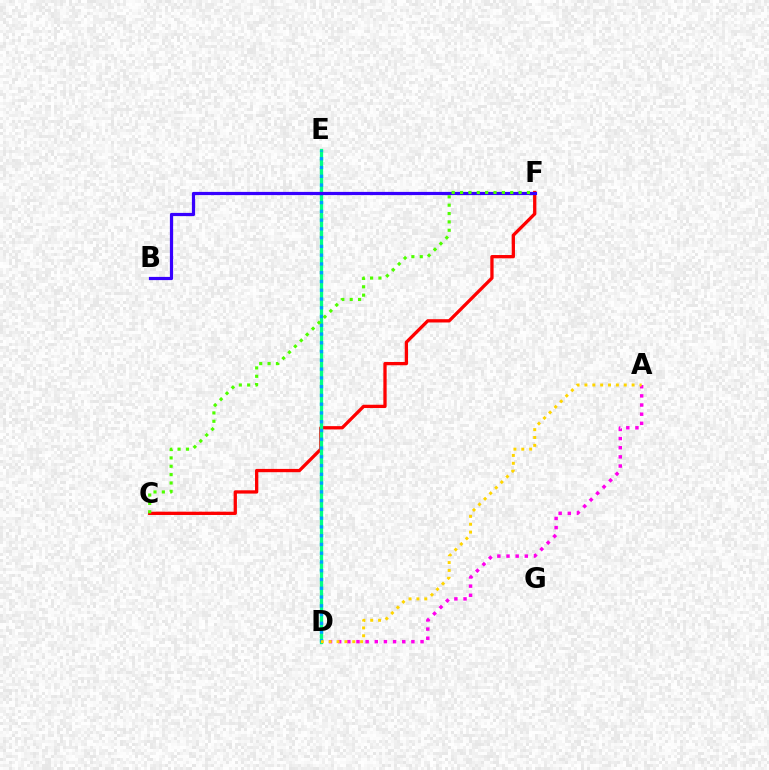{('C', 'F'): [{'color': '#ff0000', 'line_style': 'solid', 'thickness': 2.37}, {'color': '#4fff00', 'line_style': 'dotted', 'thickness': 2.27}], ('A', 'D'): [{'color': '#ff00ed', 'line_style': 'dotted', 'thickness': 2.49}, {'color': '#ffd500', 'line_style': 'dotted', 'thickness': 2.14}], ('D', 'E'): [{'color': '#00ff86', 'line_style': 'solid', 'thickness': 2.37}, {'color': '#009eff', 'line_style': 'dotted', 'thickness': 2.38}], ('B', 'F'): [{'color': '#3700ff', 'line_style': 'solid', 'thickness': 2.31}]}